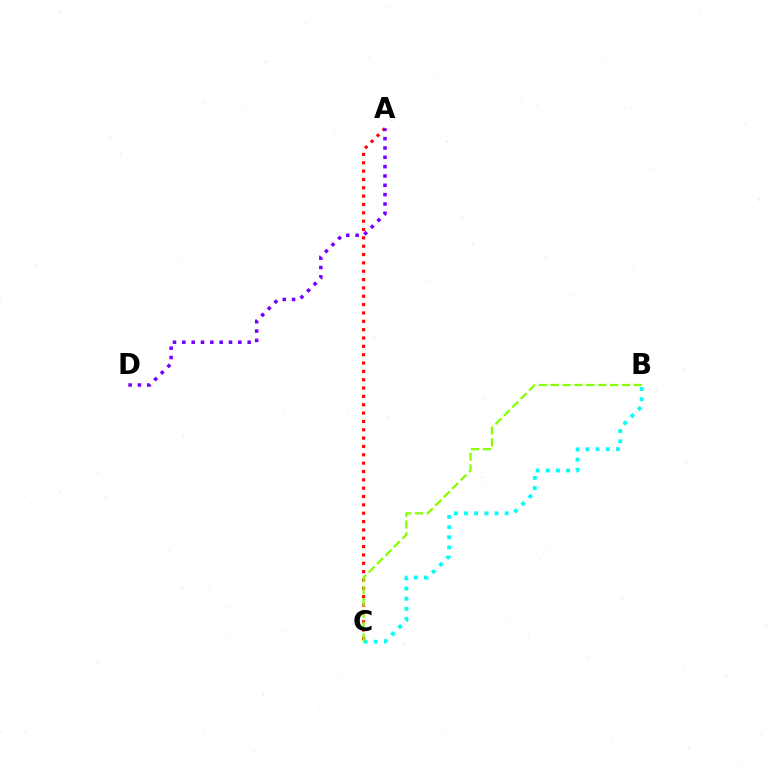{('A', 'C'): [{'color': '#ff0000', 'line_style': 'dotted', 'thickness': 2.27}], ('B', 'C'): [{'color': '#00fff6', 'line_style': 'dotted', 'thickness': 2.77}, {'color': '#84ff00', 'line_style': 'dashed', 'thickness': 1.61}], ('A', 'D'): [{'color': '#7200ff', 'line_style': 'dotted', 'thickness': 2.54}]}